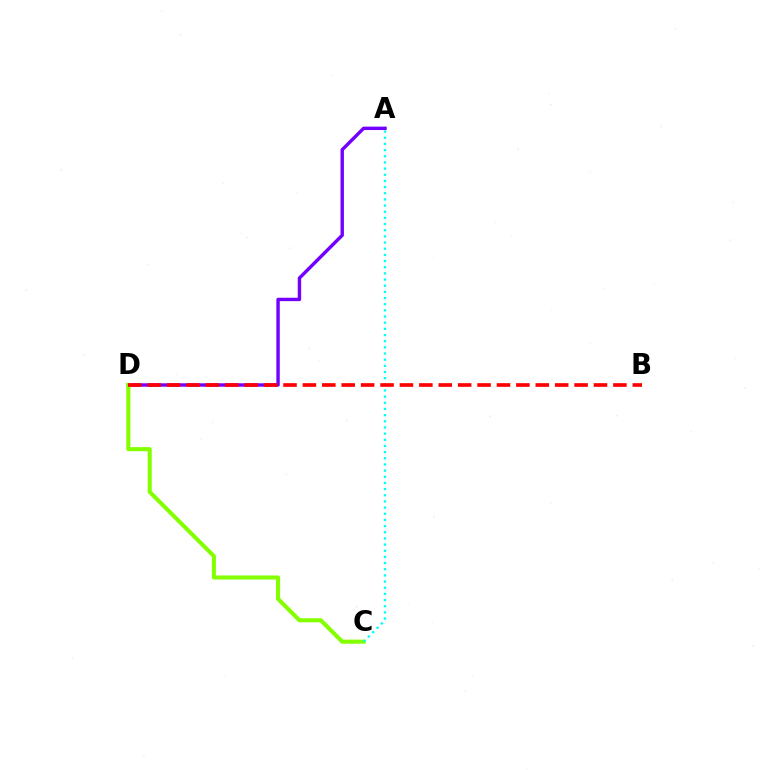{('A', 'D'): [{'color': '#7200ff', 'line_style': 'solid', 'thickness': 2.45}], ('C', 'D'): [{'color': '#84ff00', 'line_style': 'solid', 'thickness': 2.93}], ('A', 'C'): [{'color': '#00fff6', 'line_style': 'dotted', 'thickness': 1.67}], ('B', 'D'): [{'color': '#ff0000', 'line_style': 'dashed', 'thickness': 2.64}]}